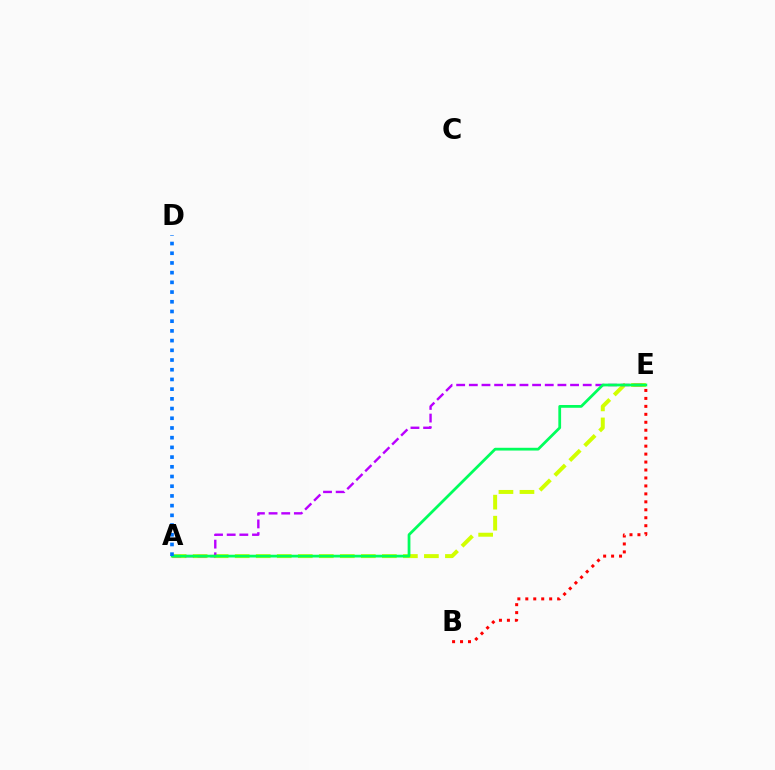{('A', 'E'): [{'color': '#d1ff00', 'line_style': 'dashed', 'thickness': 2.86}, {'color': '#b900ff', 'line_style': 'dashed', 'thickness': 1.72}, {'color': '#00ff5c', 'line_style': 'solid', 'thickness': 1.99}], ('B', 'E'): [{'color': '#ff0000', 'line_style': 'dotted', 'thickness': 2.16}], ('A', 'D'): [{'color': '#0074ff', 'line_style': 'dotted', 'thickness': 2.64}]}